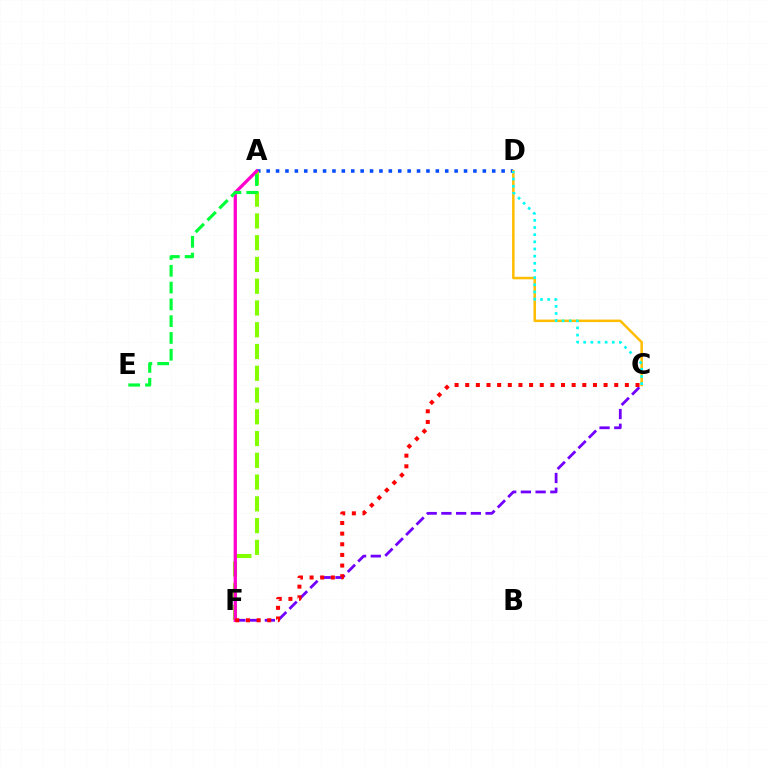{('A', 'D'): [{'color': '#004bff', 'line_style': 'dotted', 'thickness': 2.55}], ('C', 'F'): [{'color': '#7200ff', 'line_style': 'dashed', 'thickness': 2.0}, {'color': '#ff0000', 'line_style': 'dotted', 'thickness': 2.89}], ('C', 'D'): [{'color': '#ffbd00', 'line_style': 'solid', 'thickness': 1.81}, {'color': '#00fff6', 'line_style': 'dotted', 'thickness': 1.94}], ('A', 'F'): [{'color': '#84ff00', 'line_style': 'dashed', 'thickness': 2.96}, {'color': '#ff00cf', 'line_style': 'solid', 'thickness': 2.37}], ('A', 'E'): [{'color': '#00ff39', 'line_style': 'dashed', 'thickness': 2.28}]}